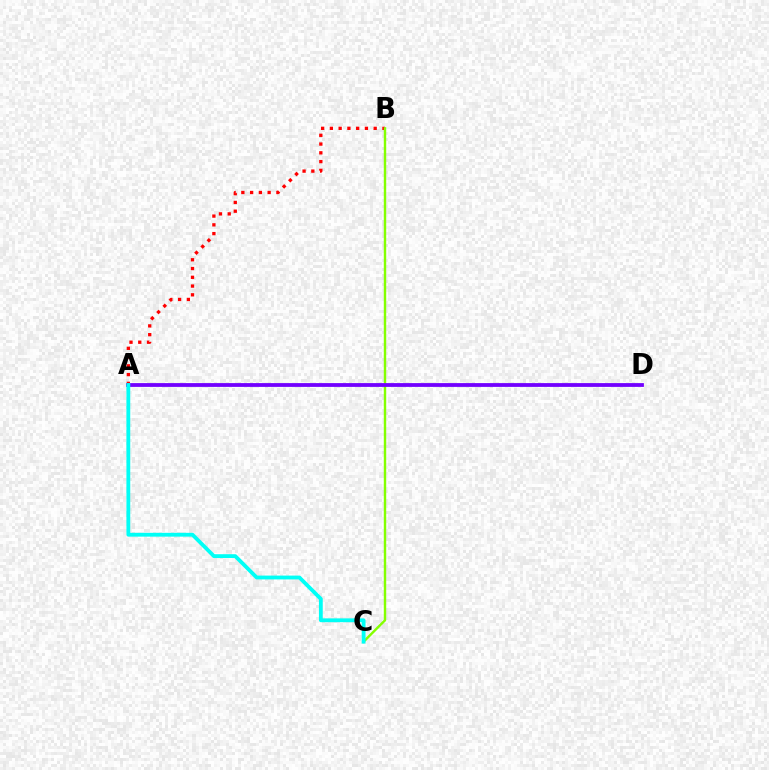{('A', 'B'): [{'color': '#ff0000', 'line_style': 'dotted', 'thickness': 2.38}], ('B', 'C'): [{'color': '#84ff00', 'line_style': 'solid', 'thickness': 1.74}], ('A', 'D'): [{'color': '#7200ff', 'line_style': 'solid', 'thickness': 2.73}], ('A', 'C'): [{'color': '#00fff6', 'line_style': 'solid', 'thickness': 2.75}]}